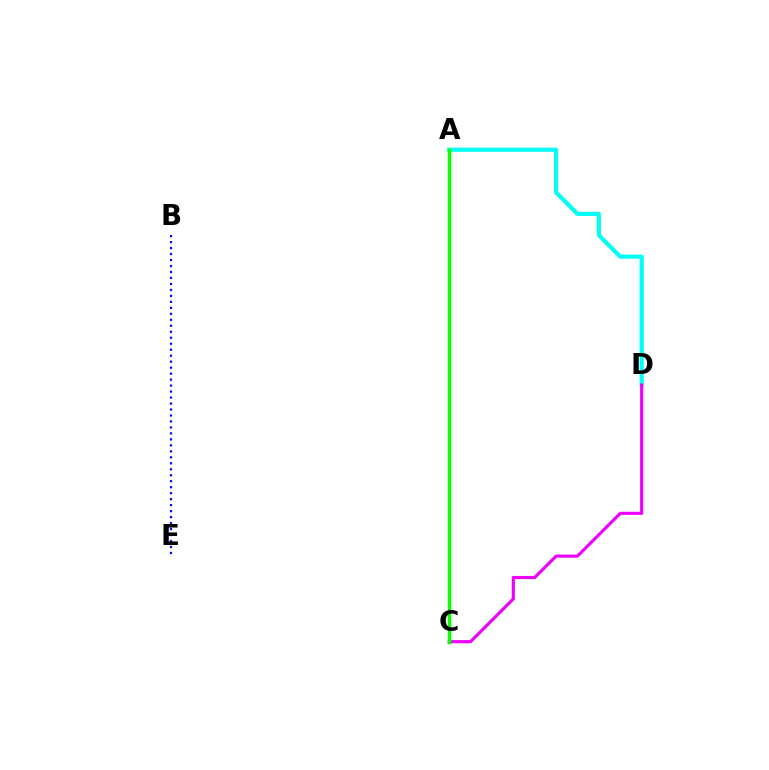{('A', 'C'): [{'color': '#ff0000', 'line_style': 'dashed', 'thickness': 2.11}, {'color': '#fcf500', 'line_style': 'dashed', 'thickness': 2.01}, {'color': '#08ff00', 'line_style': 'solid', 'thickness': 2.49}], ('A', 'D'): [{'color': '#00fff6', 'line_style': 'solid', 'thickness': 2.99}], ('B', 'E'): [{'color': '#0010ff', 'line_style': 'dotted', 'thickness': 1.62}], ('C', 'D'): [{'color': '#ee00ff', 'line_style': 'solid', 'thickness': 2.26}]}